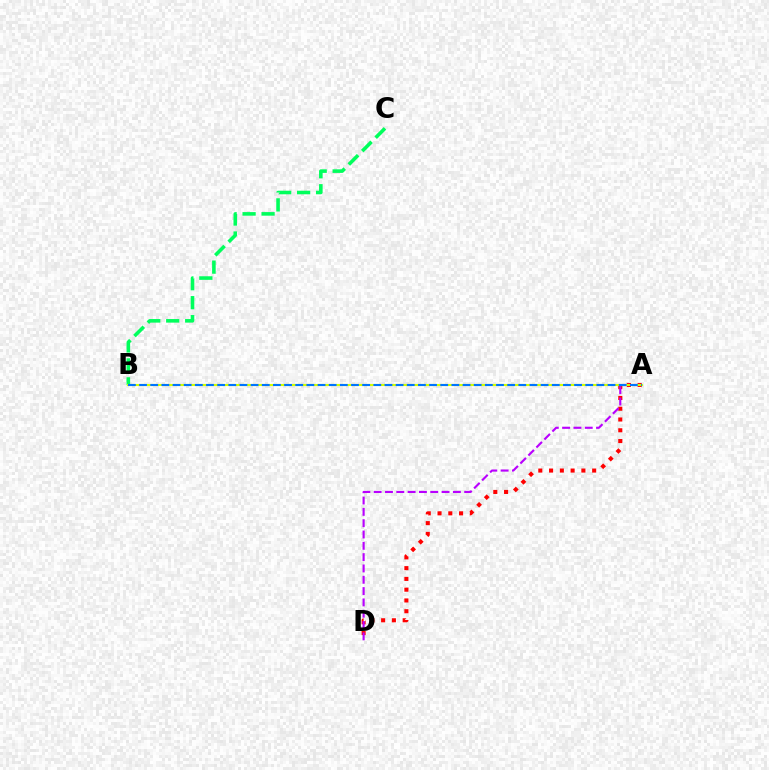{('B', 'C'): [{'color': '#00ff5c', 'line_style': 'dashed', 'thickness': 2.58}], ('A', 'D'): [{'color': '#ff0000', 'line_style': 'dotted', 'thickness': 2.93}, {'color': '#b900ff', 'line_style': 'dashed', 'thickness': 1.54}], ('A', 'B'): [{'color': '#d1ff00', 'line_style': 'solid', 'thickness': 1.53}, {'color': '#0074ff', 'line_style': 'dashed', 'thickness': 1.52}]}